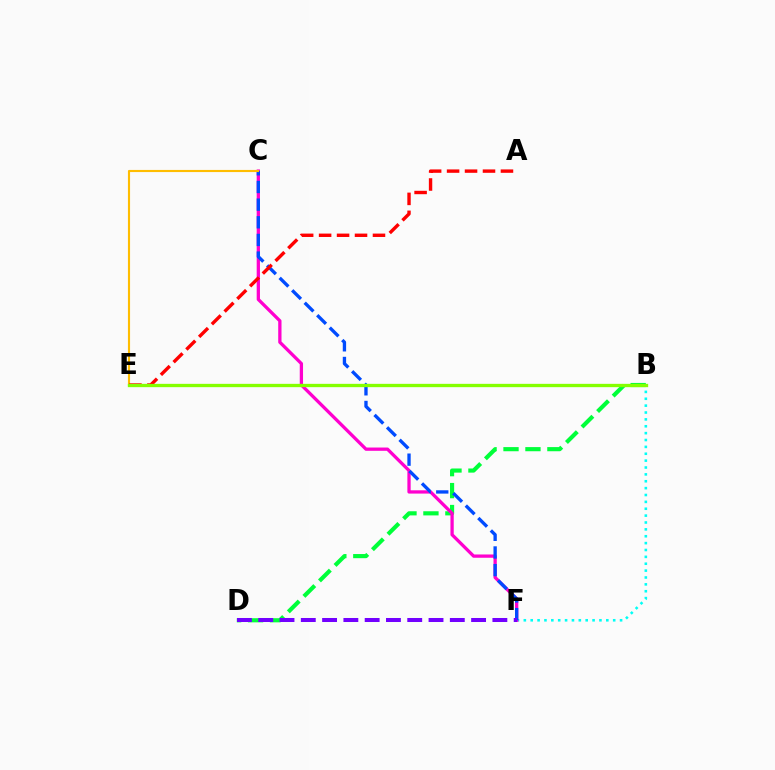{('B', 'D'): [{'color': '#00ff39', 'line_style': 'dashed', 'thickness': 2.98}], ('B', 'F'): [{'color': '#00fff6', 'line_style': 'dotted', 'thickness': 1.87}], ('C', 'F'): [{'color': '#ff00cf', 'line_style': 'solid', 'thickness': 2.36}, {'color': '#004bff', 'line_style': 'dashed', 'thickness': 2.4}], ('C', 'E'): [{'color': '#ffbd00', 'line_style': 'solid', 'thickness': 1.54}], ('A', 'E'): [{'color': '#ff0000', 'line_style': 'dashed', 'thickness': 2.44}], ('B', 'E'): [{'color': '#84ff00', 'line_style': 'solid', 'thickness': 2.39}], ('D', 'F'): [{'color': '#7200ff', 'line_style': 'dashed', 'thickness': 2.89}]}